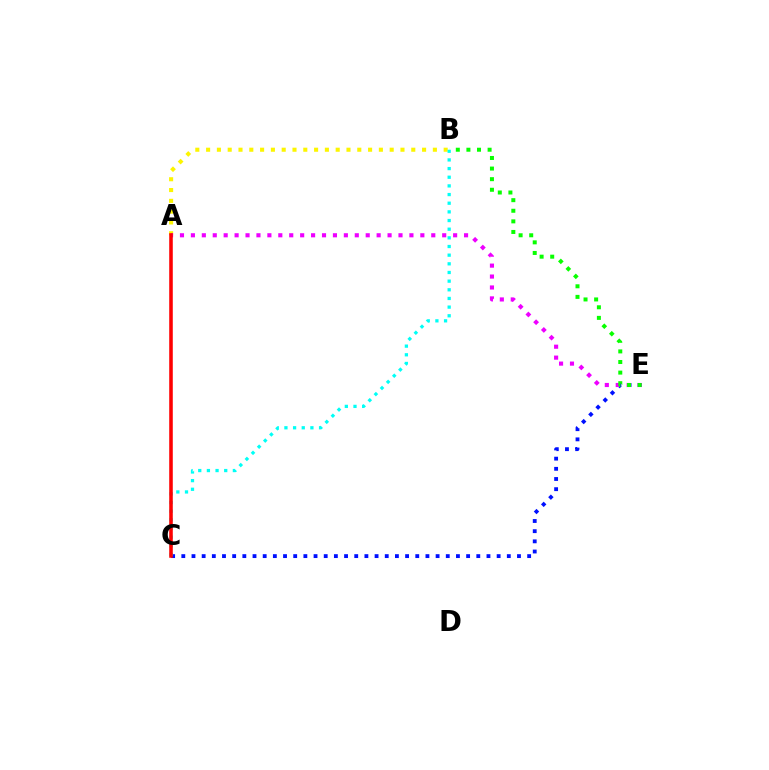{('A', 'B'): [{'color': '#fcf500', 'line_style': 'dotted', 'thickness': 2.93}], ('C', 'E'): [{'color': '#0010ff', 'line_style': 'dotted', 'thickness': 2.76}], ('A', 'E'): [{'color': '#ee00ff', 'line_style': 'dotted', 'thickness': 2.97}], ('B', 'E'): [{'color': '#08ff00', 'line_style': 'dotted', 'thickness': 2.88}], ('B', 'C'): [{'color': '#00fff6', 'line_style': 'dotted', 'thickness': 2.35}], ('A', 'C'): [{'color': '#ff0000', 'line_style': 'solid', 'thickness': 2.56}]}